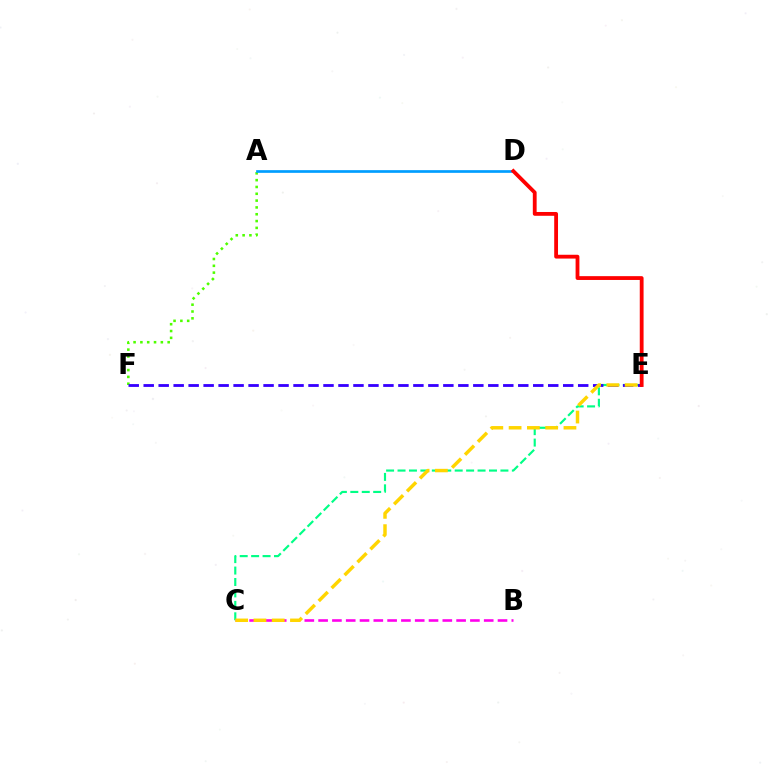{('A', 'F'): [{'color': '#4fff00', 'line_style': 'dotted', 'thickness': 1.85}], ('C', 'E'): [{'color': '#00ff86', 'line_style': 'dashed', 'thickness': 1.55}, {'color': '#ffd500', 'line_style': 'dashed', 'thickness': 2.48}], ('B', 'C'): [{'color': '#ff00ed', 'line_style': 'dashed', 'thickness': 1.87}], ('A', 'D'): [{'color': '#009eff', 'line_style': 'solid', 'thickness': 1.94}], ('E', 'F'): [{'color': '#3700ff', 'line_style': 'dashed', 'thickness': 2.04}], ('D', 'E'): [{'color': '#ff0000', 'line_style': 'solid', 'thickness': 2.74}]}